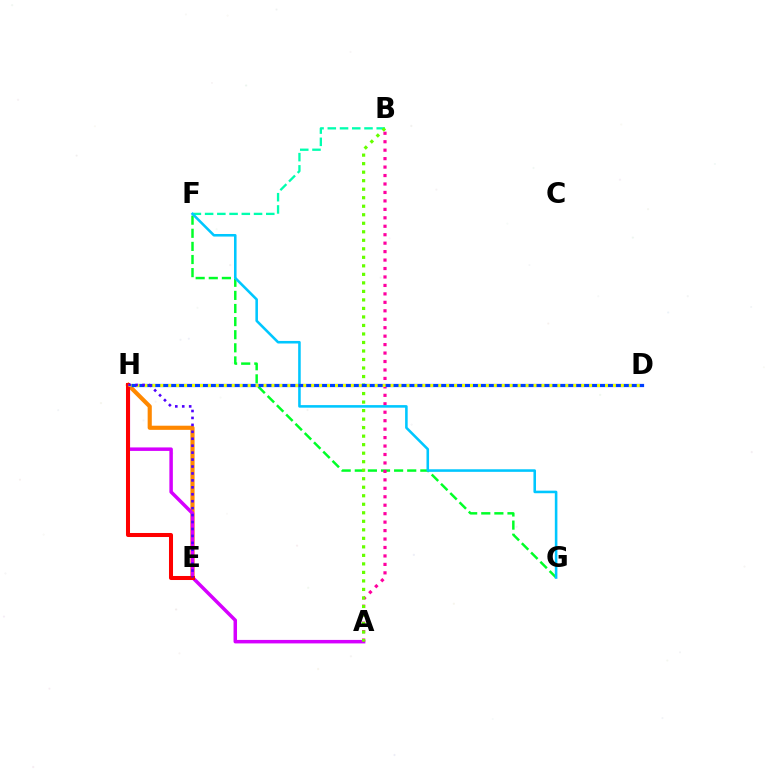{('E', 'H'): [{'color': '#ff8800', 'line_style': 'solid', 'thickness': 2.98}, {'color': '#ff0000', 'line_style': 'solid', 'thickness': 2.9}, {'color': '#4f00ff', 'line_style': 'dotted', 'thickness': 1.89}], ('A', 'H'): [{'color': '#d600ff', 'line_style': 'solid', 'thickness': 2.51}], ('F', 'G'): [{'color': '#00ff27', 'line_style': 'dashed', 'thickness': 1.78}, {'color': '#00c7ff', 'line_style': 'solid', 'thickness': 1.85}], ('B', 'F'): [{'color': '#00ffaf', 'line_style': 'dashed', 'thickness': 1.66}], ('A', 'B'): [{'color': '#ff00a0', 'line_style': 'dotted', 'thickness': 2.3}, {'color': '#66ff00', 'line_style': 'dotted', 'thickness': 2.31}], ('D', 'H'): [{'color': '#003fff', 'line_style': 'solid', 'thickness': 2.31}, {'color': '#eeff00', 'line_style': 'dotted', 'thickness': 2.16}]}